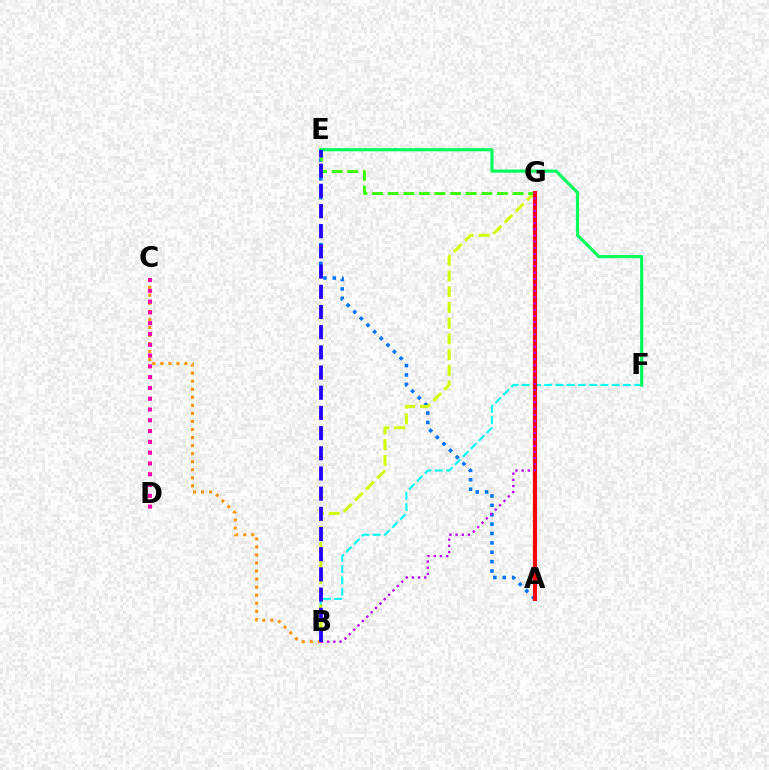{('B', 'F'): [{'color': '#00fff6', 'line_style': 'dashed', 'thickness': 1.53}], ('A', 'E'): [{'color': '#0074ff', 'line_style': 'dotted', 'thickness': 2.55}], ('B', 'G'): [{'color': '#d1ff00', 'line_style': 'dashed', 'thickness': 2.14}, {'color': '#b900ff', 'line_style': 'dotted', 'thickness': 1.68}], ('B', 'C'): [{'color': '#ff9400', 'line_style': 'dotted', 'thickness': 2.19}], ('E', 'G'): [{'color': '#3dff00', 'line_style': 'dashed', 'thickness': 2.12}], ('C', 'D'): [{'color': '#ff00ac', 'line_style': 'dotted', 'thickness': 2.93}], ('E', 'F'): [{'color': '#00ff5c', 'line_style': 'solid', 'thickness': 2.26}], ('A', 'G'): [{'color': '#ff0000', 'line_style': 'solid', 'thickness': 2.96}], ('B', 'E'): [{'color': '#2500ff', 'line_style': 'dashed', 'thickness': 2.74}]}